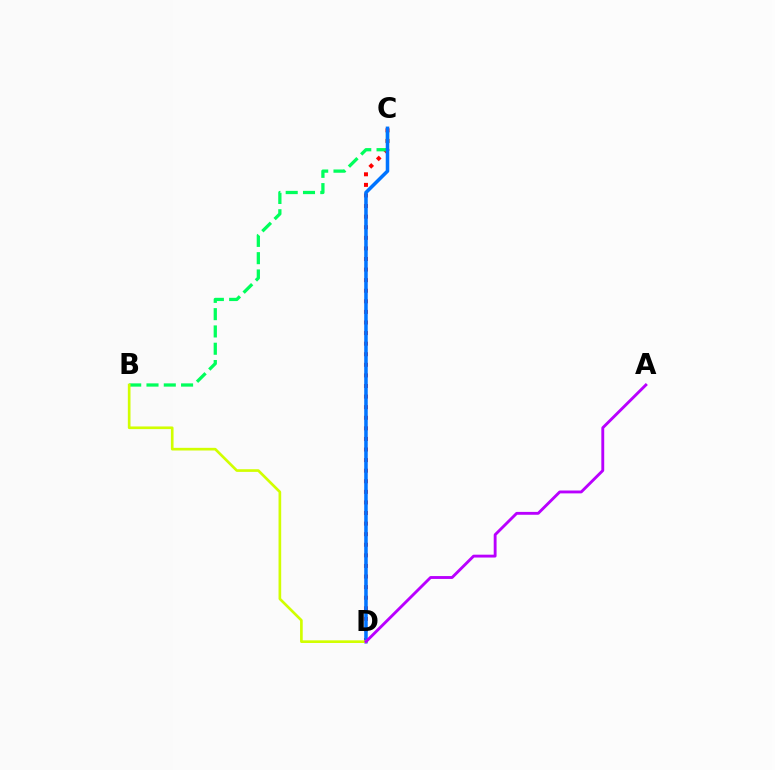{('C', 'D'): [{'color': '#ff0000', 'line_style': 'dotted', 'thickness': 2.88}, {'color': '#0074ff', 'line_style': 'solid', 'thickness': 2.54}], ('B', 'C'): [{'color': '#00ff5c', 'line_style': 'dashed', 'thickness': 2.35}], ('B', 'D'): [{'color': '#d1ff00', 'line_style': 'solid', 'thickness': 1.92}], ('A', 'D'): [{'color': '#b900ff', 'line_style': 'solid', 'thickness': 2.06}]}